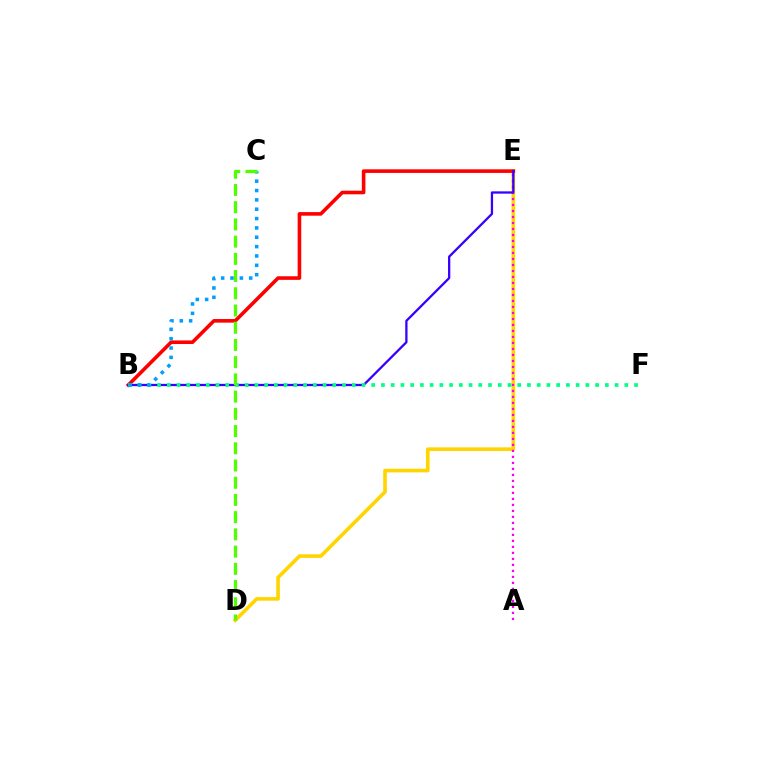{('D', 'E'): [{'color': '#ffd500', 'line_style': 'solid', 'thickness': 2.61}], ('A', 'E'): [{'color': '#ff00ed', 'line_style': 'dotted', 'thickness': 1.63}], ('B', 'E'): [{'color': '#ff0000', 'line_style': 'solid', 'thickness': 2.6}, {'color': '#3700ff', 'line_style': 'solid', 'thickness': 1.64}], ('B', 'F'): [{'color': '#00ff86', 'line_style': 'dotted', 'thickness': 2.64}], ('B', 'C'): [{'color': '#009eff', 'line_style': 'dotted', 'thickness': 2.54}], ('C', 'D'): [{'color': '#4fff00', 'line_style': 'dashed', 'thickness': 2.34}]}